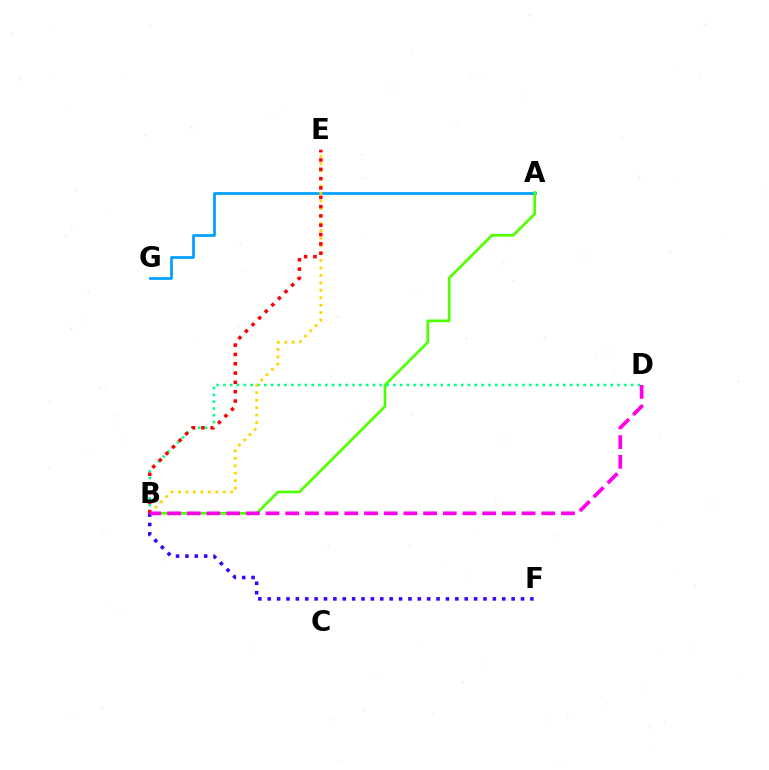{('A', 'G'): [{'color': '#009eff', 'line_style': 'solid', 'thickness': 1.97}], ('A', 'B'): [{'color': '#4fff00', 'line_style': 'solid', 'thickness': 1.93}], ('B', 'D'): [{'color': '#00ff86', 'line_style': 'dotted', 'thickness': 1.85}, {'color': '#ff00ed', 'line_style': 'dashed', 'thickness': 2.68}], ('B', 'E'): [{'color': '#ffd500', 'line_style': 'dotted', 'thickness': 2.02}, {'color': '#ff0000', 'line_style': 'dotted', 'thickness': 2.53}], ('B', 'F'): [{'color': '#3700ff', 'line_style': 'dotted', 'thickness': 2.55}]}